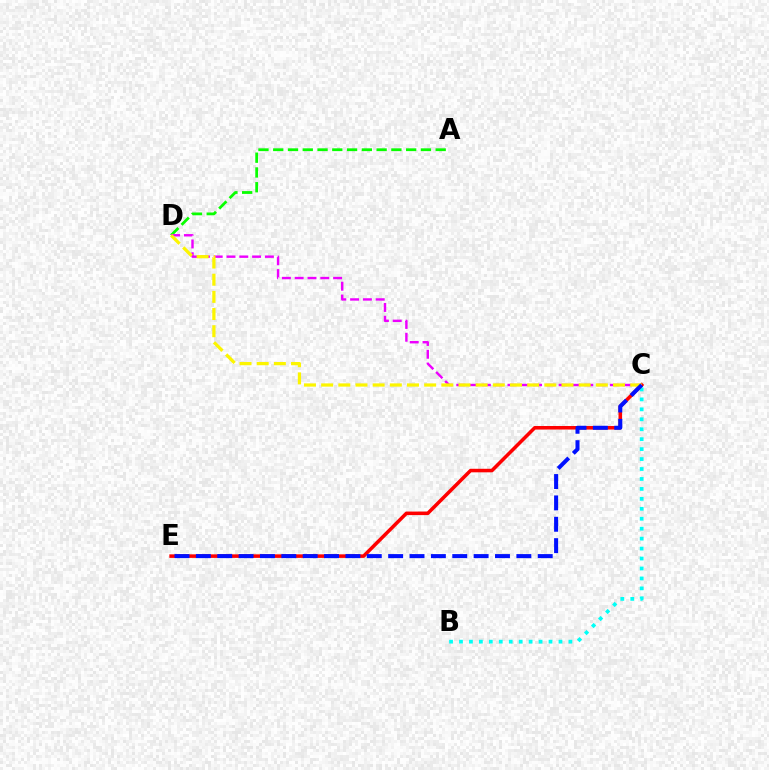{('A', 'D'): [{'color': '#08ff00', 'line_style': 'dashed', 'thickness': 2.01}], ('C', 'E'): [{'color': '#ff0000', 'line_style': 'solid', 'thickness': 2.55}, {'color': '#0010ff', 'line_style': 'dashed', 'thickness': 2.9}], ('C', 'D'): [{'color': '#ee00ff', 'line_style': 'dashed', 'thickness': 1.74}, {'color': '#fcf500', 'line_style': 'dashed', 'thickness': 2.33}], ('B', 'C'): [{'color': '#00fff6', 'line_style': 'dotted', 'thickness': 2.7}]}